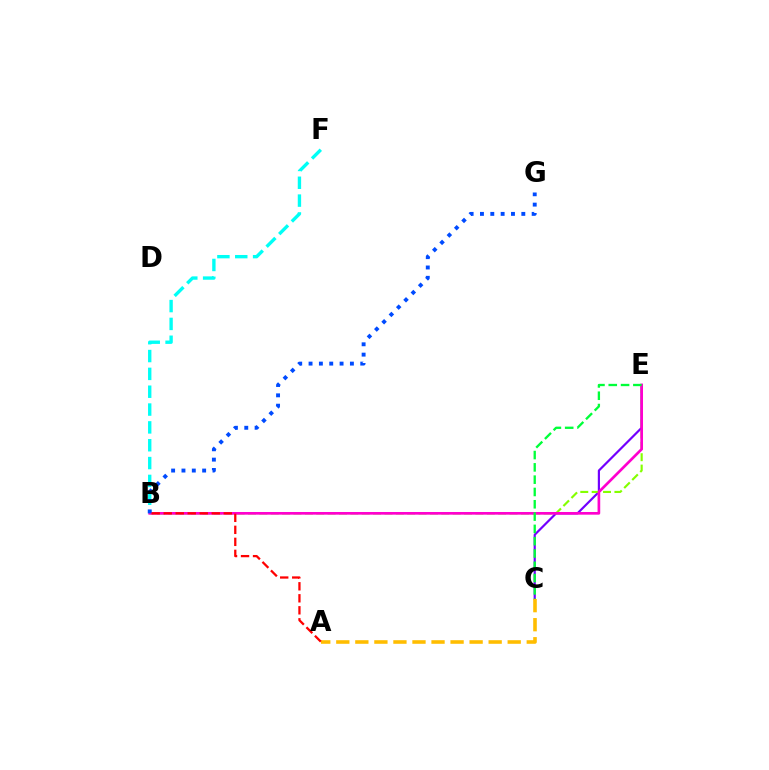{('C', 'E'): [{'color': '#7200ff', 'line_style': 'solid', 'thickness': 1.57}, {'color': '#00ff39', 'line_style': 'dashed', 'thickness': 1.67}], ('B', 'E'): [{'color': '#84ff00', 'line_style': 'dashed', 'thickness': 1.54}, {'color': '#ff00cf', 'line_style': 'solid', 'thickness': 1.93}], ('B', 'F'): [{'color': '#00fff6', 'line_style': 'dashed', 'thickness': 2.42}], ('B', 'G'): [{'color': '#004bff', 'line_style': 'dotted', 'thickness': 2.81}], ('A', 'C'): [{'color': '#ffbd00', 'line_style': 'dashed', 'thickness': 2.59}], ('A', 'B'): [{'color': '#ff0000', 'line_style': 'dashed', 'thickness': 1.63}]}